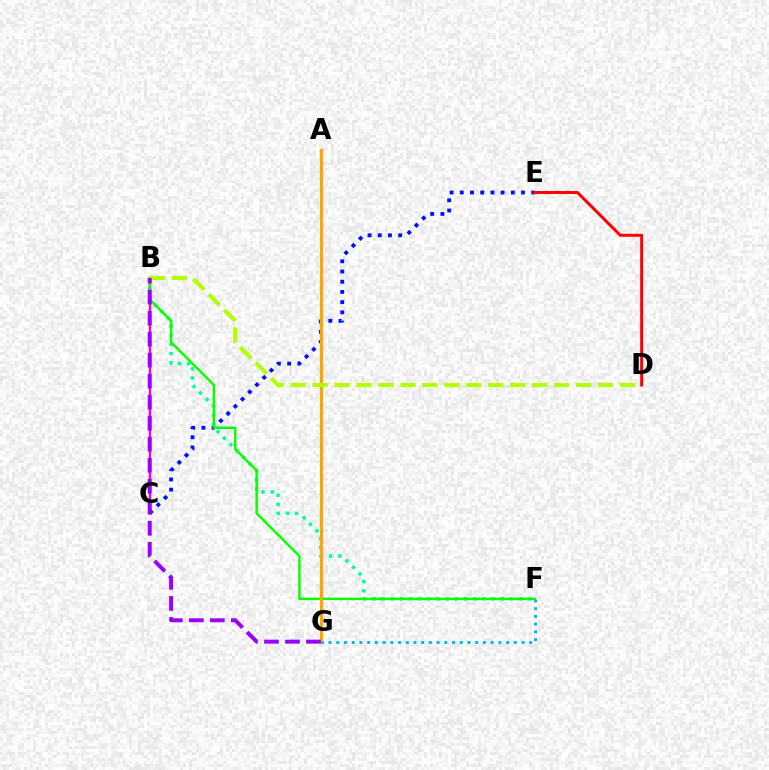{('B', 'F'): [{'color': '#00ff9d', 'line_style': 'dotted', 'thickness': 2.49}, {'color': '#08ff00', 'line_style': 'solid', 'thickness': 1.76}], ('B', 'C'): [{'color': '#ff00bd', 'line_style': 'solid', 'thickness': 1.73}], ('C', 'E'): [{'color': '#0010ff', 'line_style': 'dotted', 'thickness': 2.77}], ('A', 'G'): [{'color': '#ffa500', 'line_style': 'solid', 'thickness': 2.31}], ('D', 'E'): [{'color': '#ff0000', 'line_style': 'solid', 'thickness': 2.15}], ('B', 'D'): [{'color': '#b3ff00', 'line_style': 'dashed', 'thickness': 2.98}], ('B', 'G'): [{'color': '#9b00ff', 'line_style': 'dashed', 'thickness': 2.85}], ('F', 'G'): [{'color': '#00b5ff', 'line_style': 'dotted', 'thickness': 2.1}]}